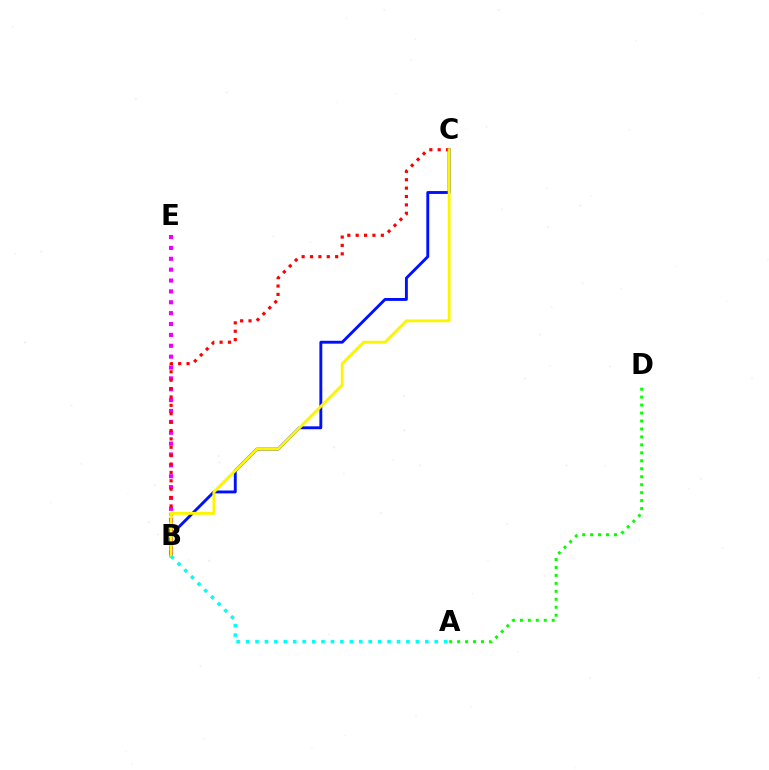{('B', 'C'): [{'color': '#0010ff', 'line_style': 'solid', 'thickness': 2.08}, {'color': '#ff0000', 'line_style': 'dotted', 'thickness': 2.28}, {'color': '#fcf500', 'line_style': 'solid', 'thickness': 2.08}], ('B', 'E'): [{'color': '#ee00ff', 'line_style': 'dotted', 'thickness': 2.95}], ('A', 'B'): [{'color': '#00fff6', 'line_style': 'dotted', 'thickness': 2.56}], ('A', 'D'): [{'color': '#08ff00', 'line_style': 'dotted', 'thickness': 2.16}]}